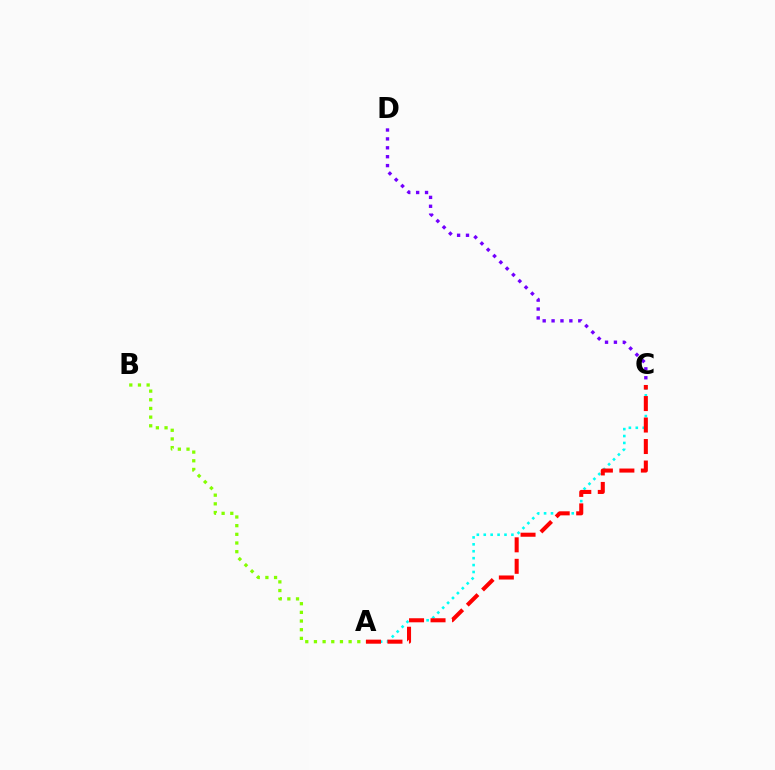{('A', 'C'): [{'color': '#00fff6', 'line_style': 'dotted', 'thickness': 1.88}, {'color': '#ff0000', 'line_style': 'dashed', 'thickness': 2.92}], ('A', 'B'): [{'color': '#84ff00', 'line_style': 'dotted', 'thickness': 2.36}], ('C', 'D'): [{'color': '#7200ff', 'line_style': 'dotted', 'thickness': 2.42}]}